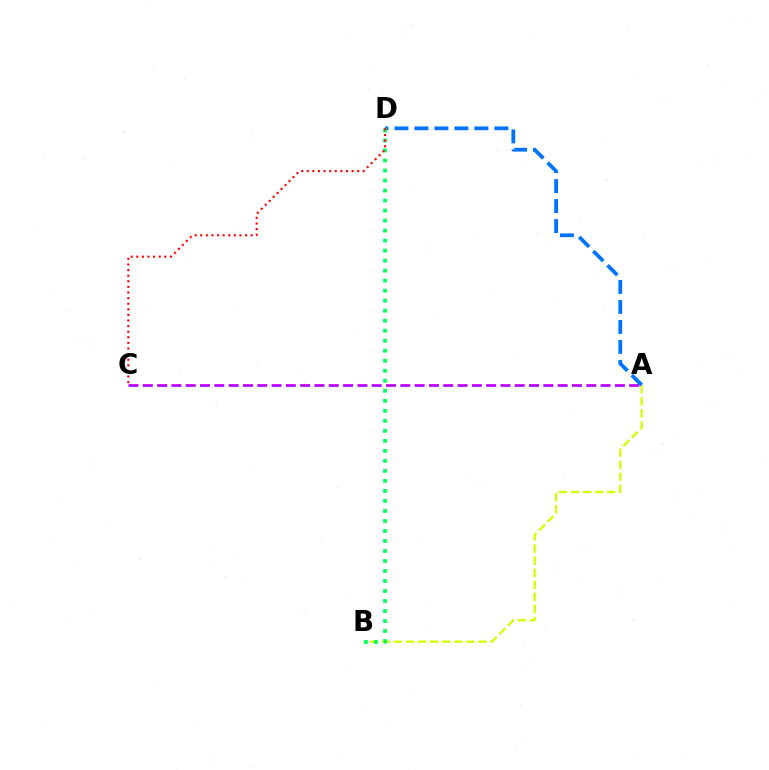{('A', 'B'): [{'color': '#d1ff00', 'line_style': 'dashed', 'thickness': 1.64}], ('A', 'C'): [{'color': '#b900ff', 'line_style': 'dashed', 'thickness': 1.94}], ('A', 'D'): [{'color': '#0074ff', 'line_style': 'dashed', 'thickness': 2.72}], ('B', 'D'): [{'color': '#00ff5c', 'line_style': 'dotted', 'thickness': 2.72}], ('C', 'D'): [{'color': '#ff0000', 'line_style': 'dotted', 'thickness': 1.52}]}